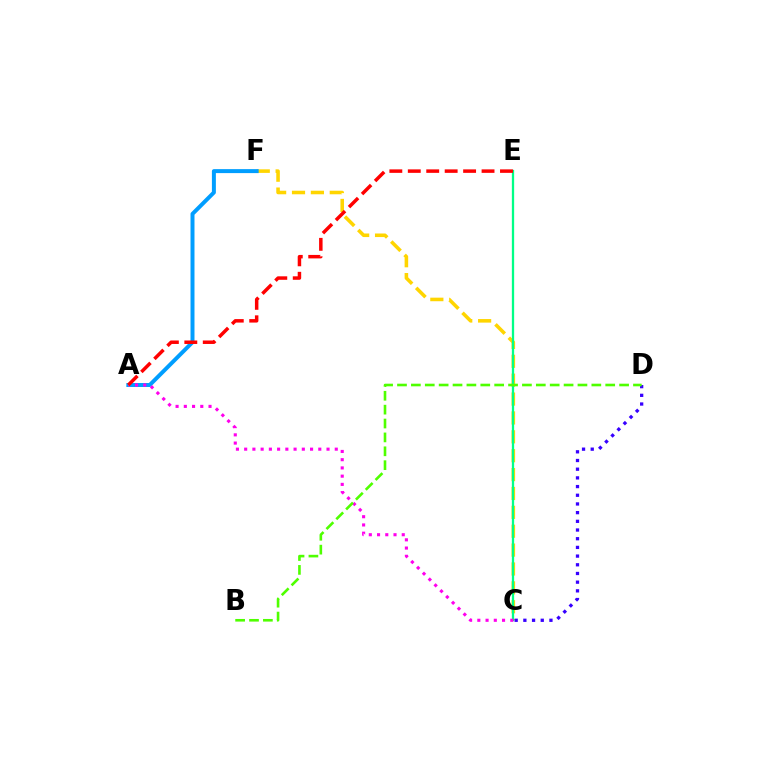{('C', 'F'): [{'color': '#ffd500', 'line_style': 'dashed', 'thickness': 2.56}], ('A', 'F'): [{'color': '#009eff', 'line_style': 'solid', 'thickness': 2.86}], ('C', 'D'): [{'color': '#3700ff', 'line_style': 'dotted', 'thickness': 2.36}], ('C', 'E'): [{'color': '#00ff86', 'line_style': 'solid', 'thickness': 1.65}], ('A', 'C'): [{'color': '#ff00ed', 'line_style': 'dotted', 'thickness': 2.24}], ('A', 'E'): [{'color': '#ff0000', 'line_style': 'dashed', 'thickness': 2.51}], ('B', 'D'): [{'color': '#4fff00', 'line_style': 'dashed', 'thickness': 1.89}]}